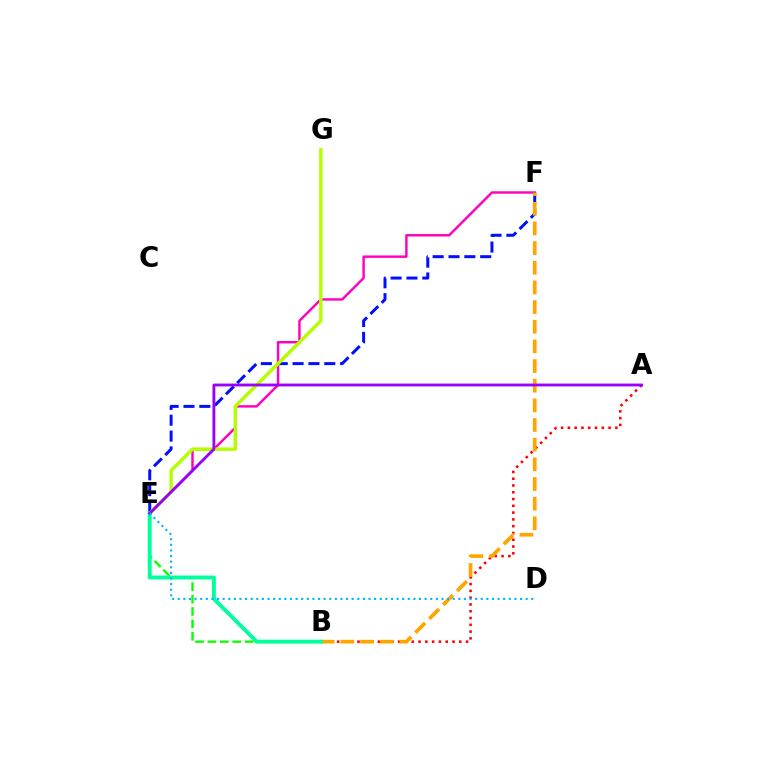{('E', 'F'): [{'color': '#ff00bd', 'line_style': 'solid', 'thickness': 1.75}, {'color': '#0010ff', 'line_style': 'dashed', 'thickness': 2.15}], ('E', 'G'): [{'color': '#b3ff00', 'line_style': 'solid', 'thickness': 2.47}], ('A', 'B'): [{'color': '#ff0000', 'line_style': 'dotted', 'thickness': 1.84}], ('B', 'E'): [{'color': '#08ff00', 'line_style': 'dashed', 'thickness': 1.69}, {'color': '#00ff9d', 'line_style': 'solid', 'thickness': 2.81}], ('B', 'F'): [{'color': '#ffa500', 'line_style': 'dashed', 'thickness': 2.67}], ('A', 'E'): [{'color': '#9b00ff', 'line_style': 'solid', 'thickness': 2.05}], ('D', 'E'): [{'color': '#00b5ff', 'line_style': 'dotted', 'thickness': 1.52}]}